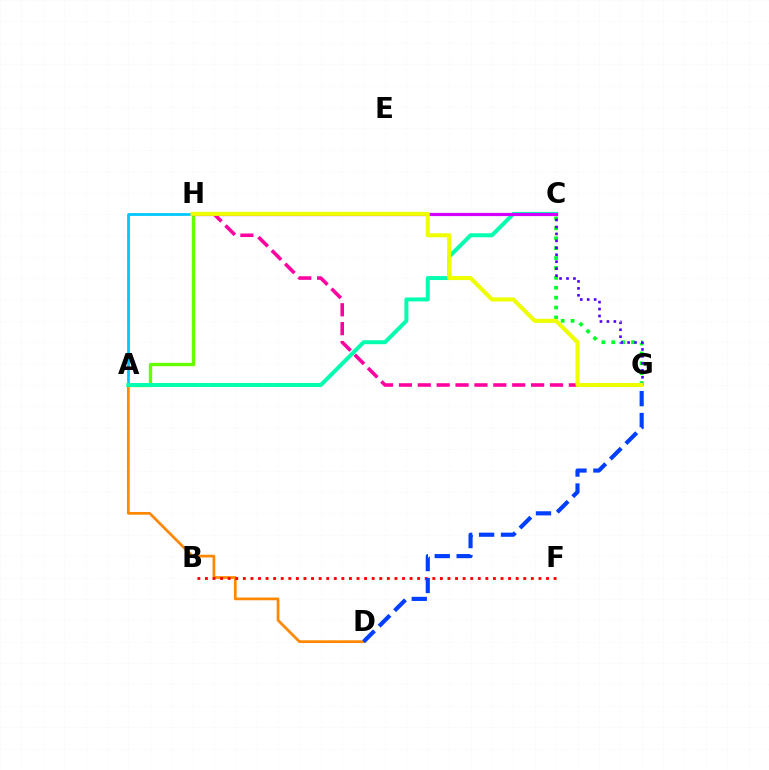{('A', 'H'): [{'color': '#66ff00', 'line_style': 'solid', 'thickness': 2.42}, {'color': '#00c7ff', 'line_style': 'solid', 'thickness': 1.99}], ('A', 'D'): [{'color': '#ff8800', 'line_style': 'solid', 'thickness': 1.97}], ('B', 'F'): [{'color': '#ff0000', 'line_style': 'dotted', 'thickness': 2.06}], ('A', 'C'): [{'color': '#00ffaf', 'line_style': 'solid', 'thickness': 2.87}], ('C', 'G'): [{'color': '#00ff27', 'line_style': 'dotted', 'thickness': 2.69}, {'color': '#4f00ff', 'line_style': 'dotted', 'thickness': 1.89}], ('G', 'H'): [{'color': '#ff00a0', 'line_style': 'dashed', 'thickness': 2.57}, {'color': '#eeff00', 'line_style': 'solid', 'thickness': 2.92}], ('C', 'H'): [{'color': '#d600ff', 'line_style': 'solid', 'thickness': 2.31}], ('D', 'G'): [{'color': '#003fff', 'line_style': 'dashed', 'thickness': 2.98}]}